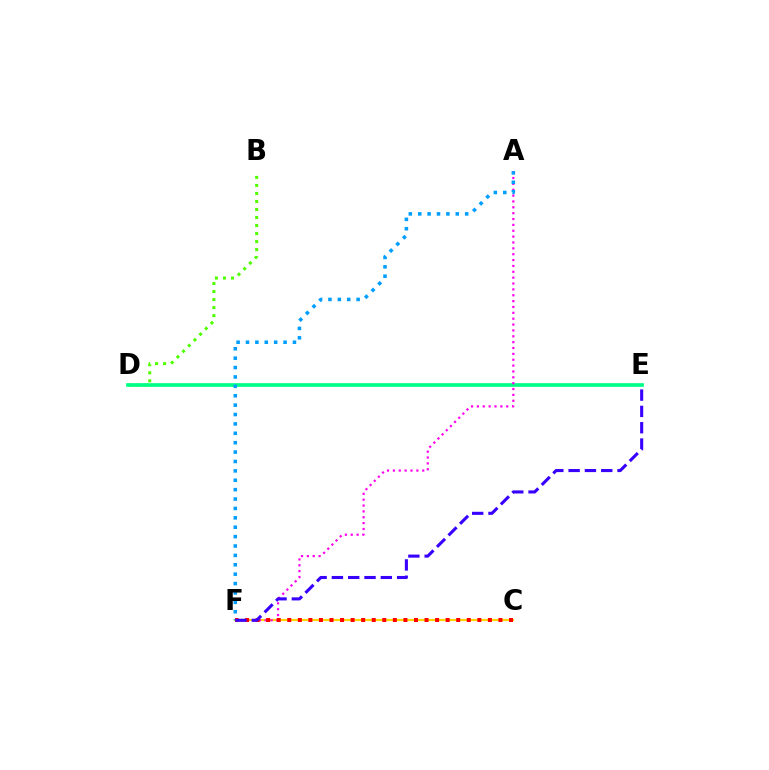{('C', 'F'): [{'color': '#ffd500', 'line_style': 'solid', 'thickness': 1.58}, {'color': '#ff0000', 'line_style': 'dotted', 'thickness': 2.87}], ('B', 'D'): [{'color': '#4fff00', 'line_style': 'dotted', 'thickness': 2.18}], ('D', 'E'): [{'color': '#00ff86', 'line_style': 'solid', 'thickness': 2.65}], ('A', 'F'): [{'color': '#ff00ed', 'line_style': 'dotted', 'thickness': 1.59}, {'color': '#009eff', 'line_style': 'dotted', 'thickness': 2.55}], ('E', 'F'): [{'color': '#3700ff', 'line_style': 'dashed', 'thickness': 2.22}]}